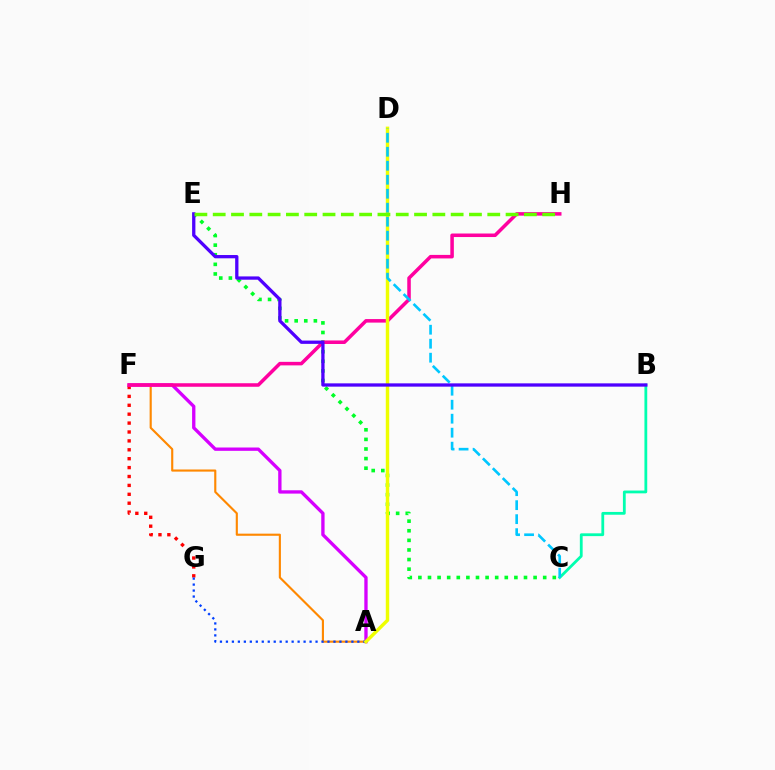{('C', 'E'): [{'color': '#00ff27', 'line_style': 'dotted', 'thickness': 2.61}], ('A', 'F'): [{'color': '#ff8800', 'line_style': 'solid', 'thickness': 1.53}, {'color': '#d600ff', 'line_style': 'solid', 'thickness': 2.4}], ('B', 'C'): [{'color': '#00ffaf', 'line_style': 'solid', 'thickness': 2.01}], ('F', 'G'): [{'color': '#ff0000', 'line_style': 'dotted', 'thickness': 2.42}], ('F', 'H'): [{'color': '#ff00a0', 'line_style': 'solid', 'thickness': 2.54}], ('A', 'G'): [{'color': '#003fff', 'line_style': 'dotted', 'thickness': 1.62}], ('A', 'D'): [{'color': '#eeff00', 'line_style': 'solid', 'thickness': 2.47}], ('C', 'D'): [{'color': '#00c7ff', 'line_style': 'dashed', 'thickness': 1.9}], ('B', 'E'): [{'color': '#4f00ff', 'line_style': 'solid', 'thickness': 2.37}], ('E', 'H'): [{'color': '#66ff00', 'line_style': 'dashed', 'thickness': 2.49}]}